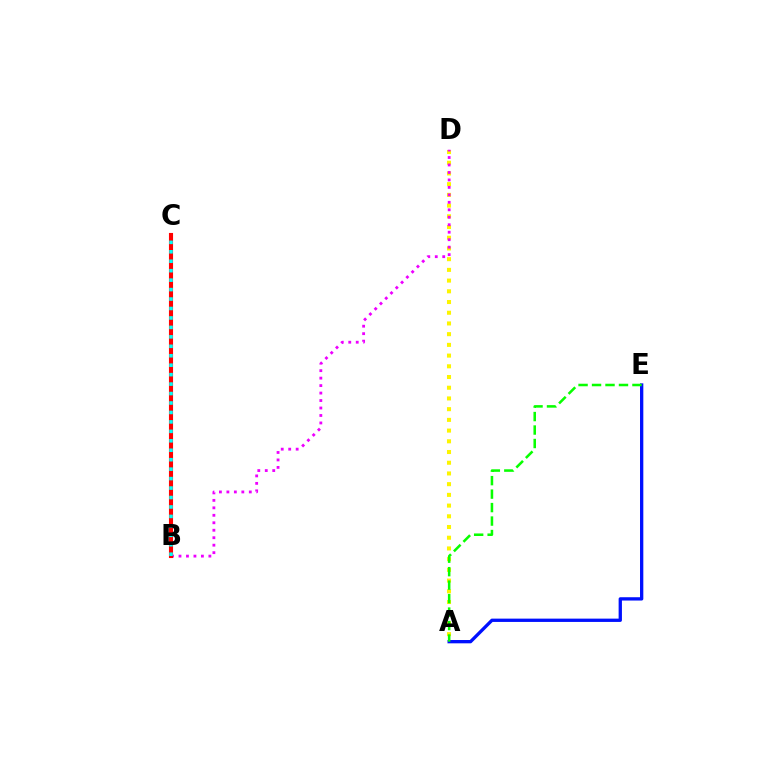{('A', 'D'): [{'color': '#fcf500', 'line_style': 'dotted', 'thickness': 2.91}], ('A', 'E'): [{'color': '#0010ff', 'line_style': 'solid', 'thickness': 2.38}, {'color': '#08ff00', 'line_style': 'dashed', 'thickness': 1.83}], ('B', 'D'): [{'color': '#ee00ff', 'line_style': 'dotted', 'thickness': 2.03}], ('B', 'C'): [{'color': '#ff0000', 'line_style': 'solid', 'thickness': 2.95}, {'color': '#00fff6', 'line_style': 'dotted', 'thickness': 2.57}]}